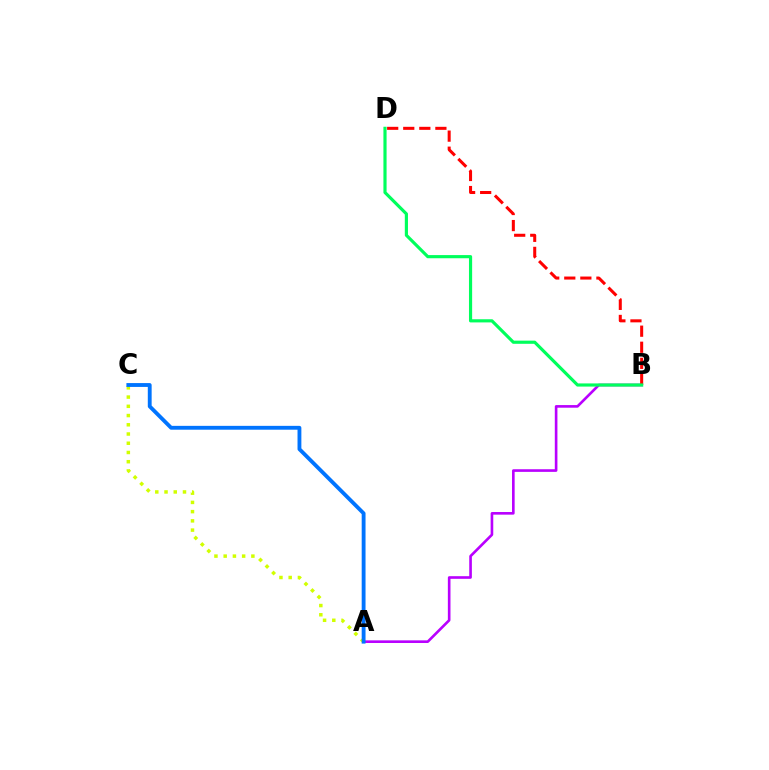{('A', 'B'): [{'color': '#b900ff', 'line_style': 'solid', 'thickness': 1.89}], ('A', 'C'): [{'color': '#d1ff00', 'line_style': 'dotted', 'thickness': 2.51}, {'color': '#0074ff', 'line_style': 'solid', 'thickness': 2.77}], ('B', 'D'): [{'color': '#ff0000', 'line_style': 'dashed', 'thickness': 2.18}, {'color': '#00ff5c', 'line_style': 'solid', 'thickness': 2.28}]}